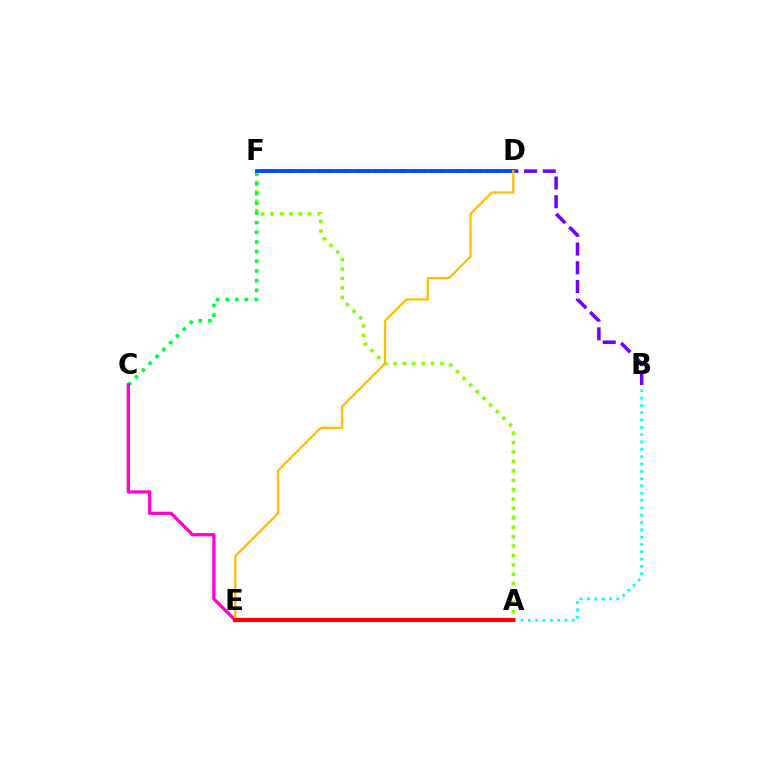{('A', 'F'): [{'color': '#84ff00', 'line_style': 'dotted', 'thickness': 2.55}], ('A', 'B'): [{'color': '#00fff6', 'line_style': 'dotted', 'thickness': 1.99}], ('C', 'F'): [{'color': '#00ff39', 'line_style': 'dotted', 'thickness': 2.63}], ('C', 'E'): [{'color': '#ff00cf', 'line_style': 'solid', 'thickness': 2.34}], ('B', 'F'): [{'color': '#7200ff', 'line_style': 'dashed', 'thickness': 2.54}], ('D', 'F'): [{'color': '#004bff', 'line_style': 'solid', 'thickness': 2.75}], ('D', 'E'): [{'color': '#ffbd00', 'line_style': 'solid', 'thickness': 1.62}], ('A', 'E'): [{'color': '#ff0000', 'line_style': 'solid', 'thickness': 2.96}]}